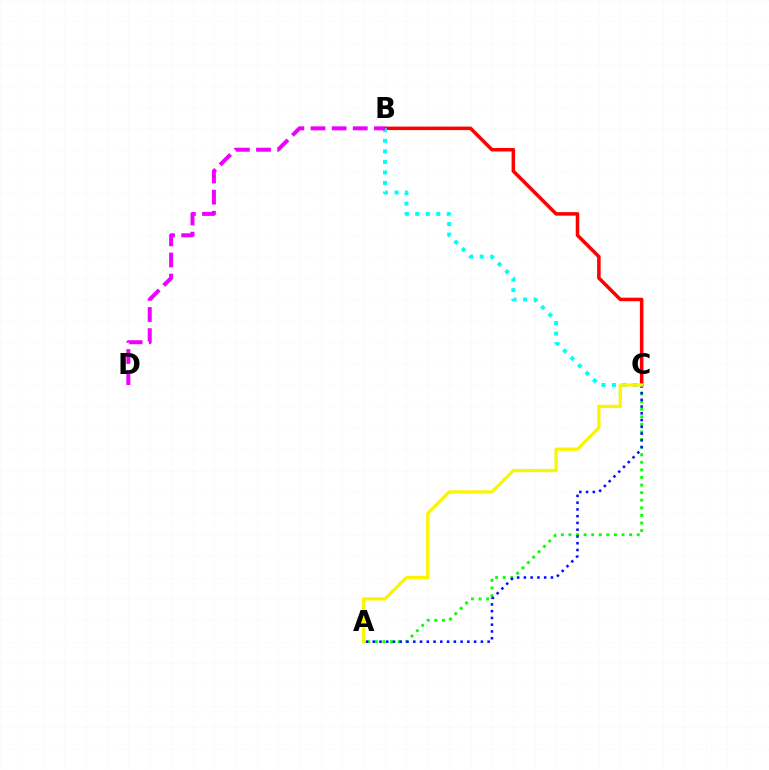{('B', 'C'): [{'color': '#ff0000', 'line_style': 'solid', 'thickness': 2.53}, {'color': '#00fff6', 'line_style': 'dotted', 'thickness': 2.86}], ('A', 'C'): [{'color': '#08ff00', 'line_style': 'dotted', 'thickness': 2.06}, {'color': '#0010ff', 'line_style': 'dotted', 'thickness': 1.84}, {'color': '#fcf500', 'line_style': 'solid', 'thickness': 2.35}], ('B', 'D'): [{'color': '#ee00ff', 'line_style': 'dashed', 'thickness': 2.87}]}